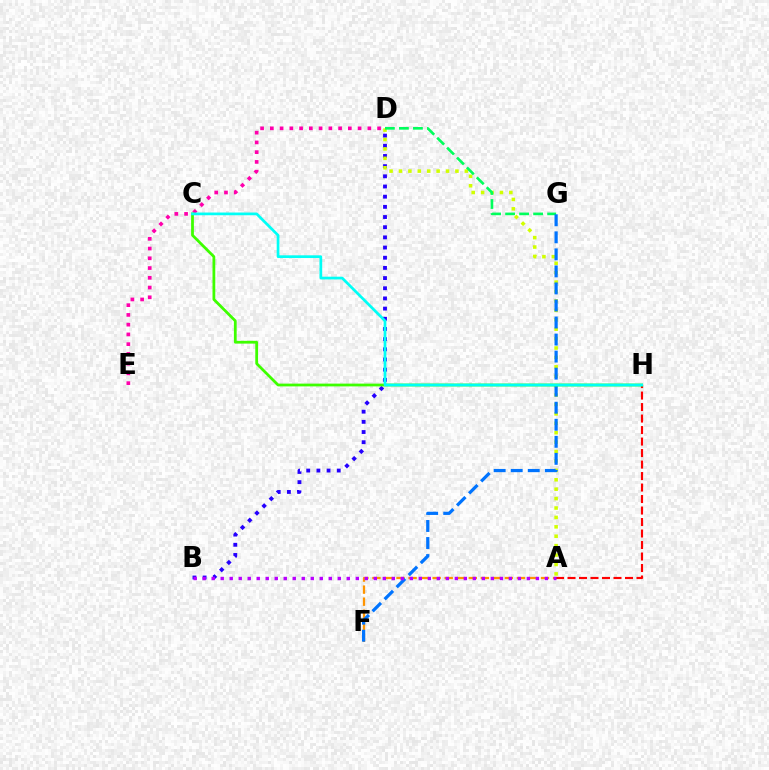{('A', 'H'): [{'color': '#ff0000', 'line_style': 'dashed', 'thickness': 1.56}], ('B', 'D'): [{'color': '#2500ff', 'line_style': 'dotted', 'thickness': 2.76}], ('A', 'D'): [{'color': '#d1ff00', 'line_style': 'dotted', 'thickness': 2.56}], ('A', 'F'): [{'color': '#ff9400', 'line_style': 'dashed', 'thickness': 1.64}], ('D', 'E'): [{'color': '#ff00ac', 'line_style': 'dotted', 'thickness': 2.65}], ('D', 'G'): [{'color': '#00ff5c', 'line_style': 'dashed', 'thickness': 1.9}], ('F', 'G'): [{'color': '#0074ff', 'line_style': 'dashed', 'thickness': 2.31}], ('C', 'H'): [{'color': '#3dff00', 'line_style': 'solid', 'thickness': 1.99}, {'color': '#00fff6', 'line_style': 'solid', 'thickness': 1.96}], ('A', 'B'): [{'color': '#b900ff', 'line_style': 'dotted', 'thickness': 2.45}]}